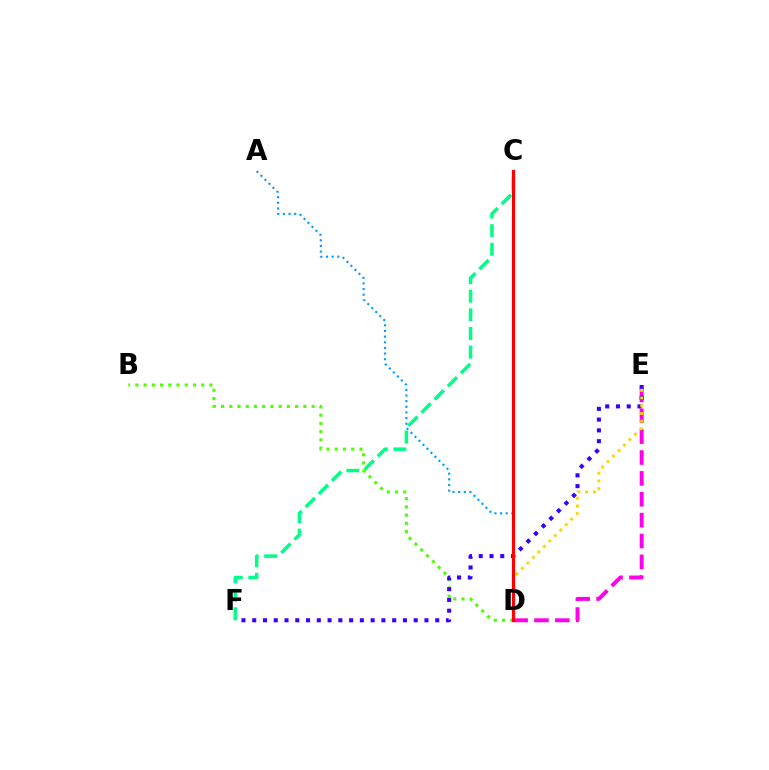{('C', 'F'): [{'color': '#00ff86', 'line_style': 'dashed', 'thickness': 2.53}], ('D', 'E'): [{'color': '#ff00ed', 'line_style': 'dashed', 'thickness': 2.83}, {'color': '#ffd500', 'line_style': 'dotted', 'thickness': 2.1}], ('B', 'D'): [{'color': '#4fff00', 'line_style': 'dotted', 'thickness': 2.24}], ('E', 'F'): [{'color': '#3700ff', 'line_style': 'dotted', 'thickness': 2.93}], ('A', 'D'): [{'color': '#009eff', 'line_style': 'dotted', 'thickness': 1.53}], ('C', 'D'): [{'color': '#ff0000', 'line_style': 'solid', 'thickness': 2.28}]}